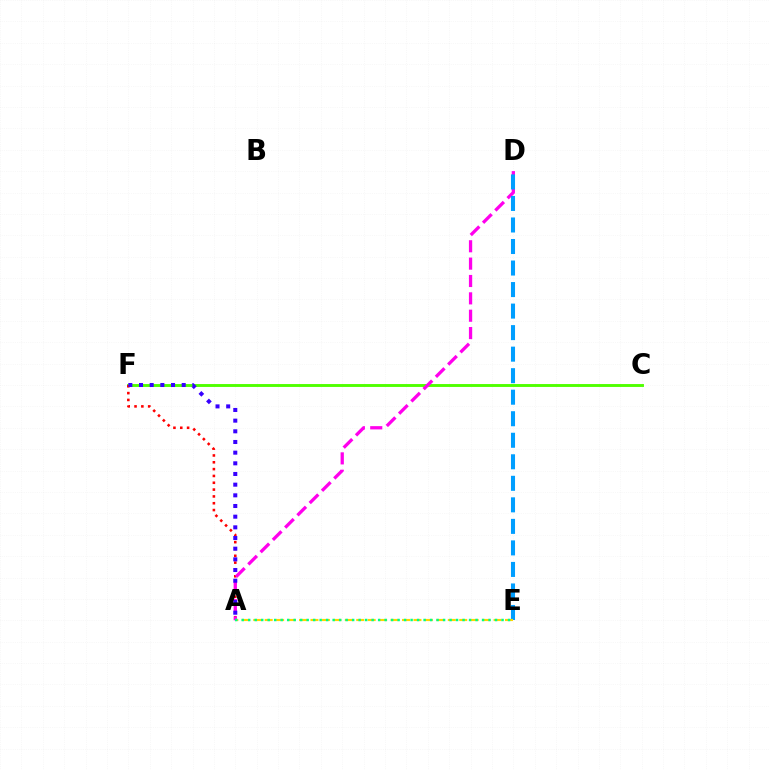{('C', 'F'): [{'color': '#4fff00', 'line_style': 'solid', 'thickness': 2.08}], ('A', 'F'): [{'color': '#ff0000', 'line_style': 'dotted', 'thickness': 1.85}, {'color': '#3700ff', 'line_style': 'dotted', 'thickness': 2.9}], ('A', 'D'): [{'color': '#ff00ed', 'line_style': 'dashed', 'thickness': 2.36}], ('D', 'E'): [{'color': '#009eff', 'line_style': 'dashed', 'thickness': 2.92}], ('A', 'E'): [{'color': '#ffd500', 'line_style': 'dashed', 'thickness': 1.55}, {'color': '#00ff86', 'line_style': 'dotted', 'thickness': 1.76}]}